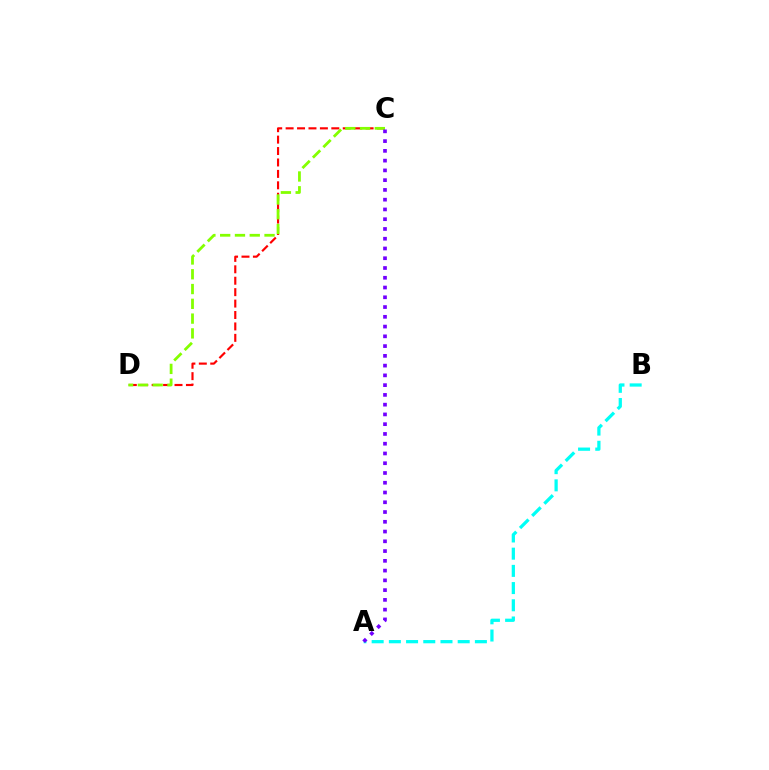{('A', 'B'): [{'color': '#00fff6', 'line_style': 'dashed', 'thickness': 2.34}], ('C', 'D'): [{'color': '#ff0000', 'line_style': 'dashed', 'thickness': 1.55}, {'color': '#84ff00', 'line_style': 'dashed', 'thickness': 2.01}], ('A', 'C'): [{'color': '#7200ff', 'line_style': 'dotted', 'thickness': 2.65}]}